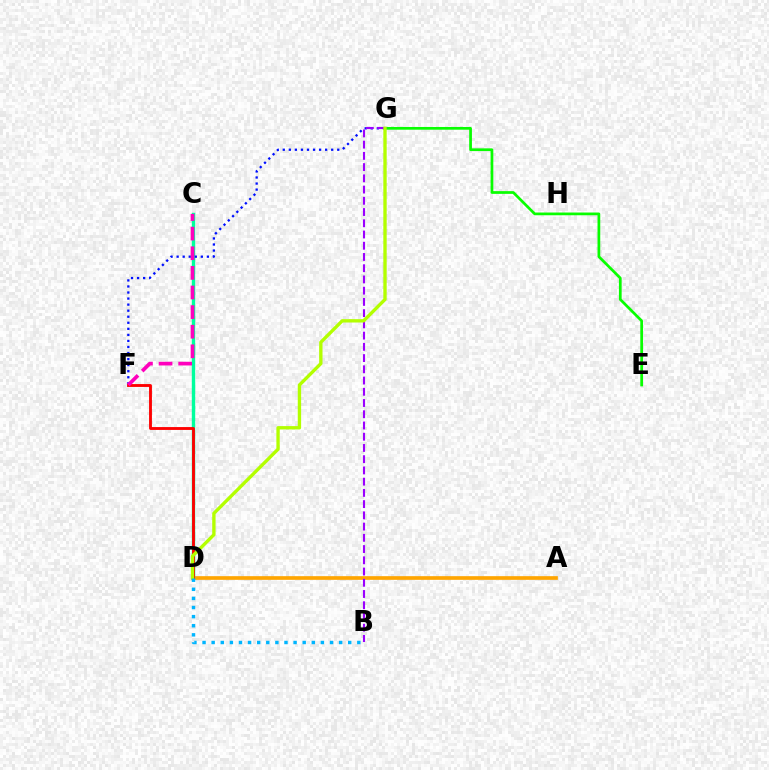{('A', 'D'): [{'color': '#ffa500', 'line_style': 'solid', 'thickness': 2.64}], ('C', 'D'): [{'color': '#00ff9d', 'line_style': 'solid', 'thickness': 2.45}], ('F', 'G'): [{'color': '#0010ff', 'line_style': 'dotted', 'thickness': 1.64}], ('E', 'G'): [{'color': '#08ff00', 'line_style': 'solid', 'thickness': 1.97}], ('D', 'F'): [{'color': '#ff0000', 'line_style': 'solid', 'thickness': 2.06}], ('C', 'F'): [{'color': '#ff00bd', 'line_style': 'dashed', 'thickness': 2.66}], ('B', 'G'): [{'color': '#9b00ff', 'line_style': 'dashed', 'thickness': 1.53}], ('D', 'G'): [{'color': '#b3ff00', 'line_style': 'solid', 'thickness': 2.41}], ('B', 'D'): [{'color': '#00b5ff', 'line_style': 'dotted', 'thickness': 2.47}]}